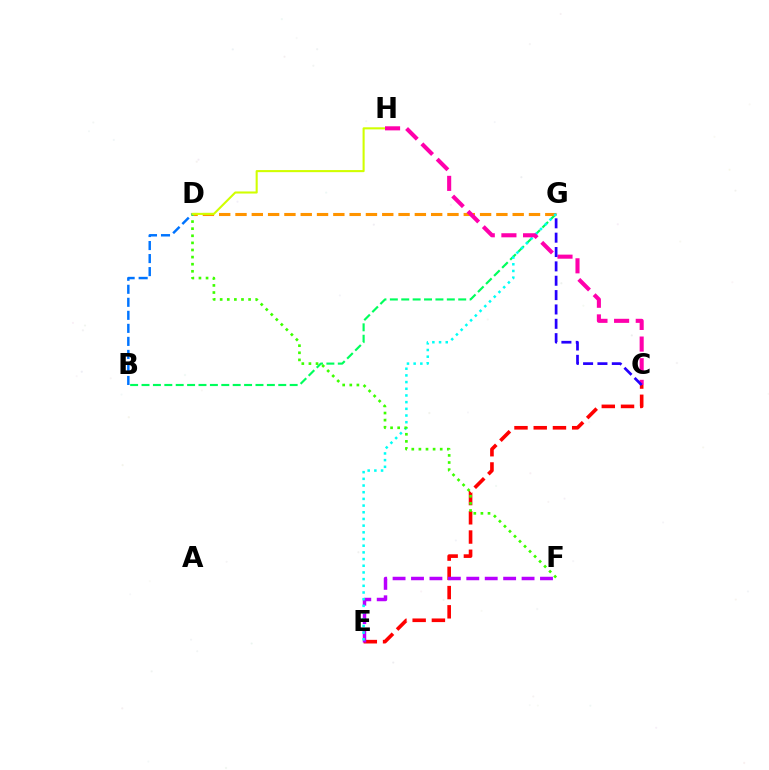{('C', 'E'): [{'color': '#ff0000', 'line_style': 'dashed', 'thickness': 2.61}], ('E', 'F'): [{'color': '#b900ff', 'line_style': 'dashed', 'thickness': 2.5}], ('B', 'G'): [{'color': '#00ff5c', 'line_style': 'dashed', 'thickness': 1.55}], ('D', 'G'): [{'color': '#ff9400', 'line_style': 'dashed', 'thickness': 2.22}], ('E', 'G'): [{'color': '#00fff6', 'line_style': 'dotted', 'thickness': 1.82}], ('D', 'F'): [{'color': '#3dff00', 'line_style': 'dotted', 'thickness': 1.93}], ('B', 'D'): [{'color': '#0074ff', 'line_style': 'dashed', 'thickness': 1.77}], ('D', 'H'): [{'color': '#d1ff00', 'line_style': 'solid', 'thickness': 1.5}], ('C', 'H'): [{'color': '#ff00ac', 'line_style': 'dashed', 'thickness': 2.94}], ('C', 'G'): [{'color': '#2500ff', 'line_style': 'dashed', 'thickness': 1.95}]}